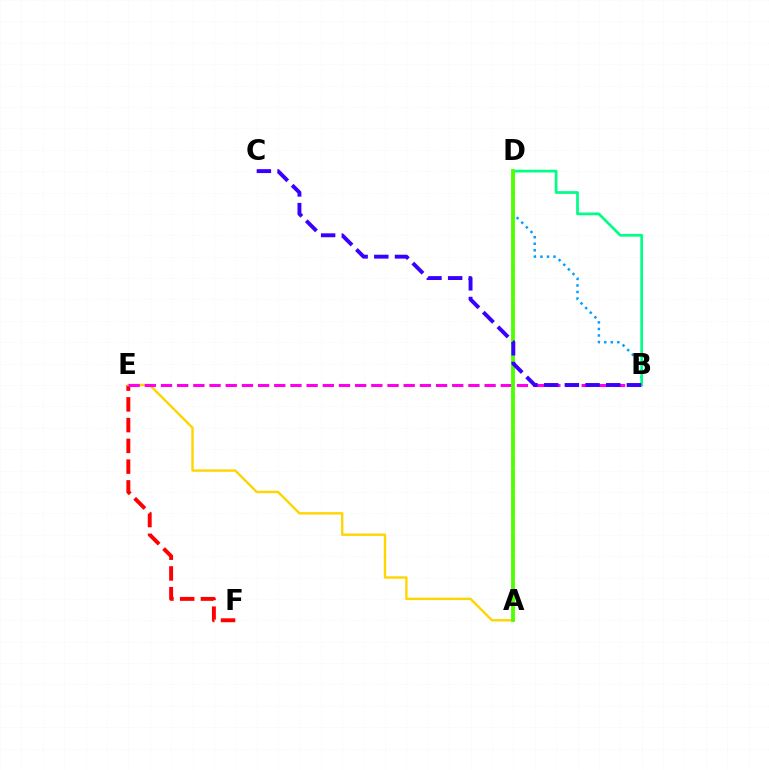{('B', 'D'): [{'color': '#009eff', 'line_style': 'dotted', 'thickness': 1.78}, {'color': '#00ff86', 'line_style': 'solid', 'thickness': 1.96}], ('E', 'F'): [{'color': '#ff0000', 'line_style': 'dashed', 'thickness': 2.82}], ('A', 'E'): [{'color': '#ffd500', 'line_style': 'solid', 'thickness': 1.72}], ('B', 'E'): [{'color': '#ff00ed', 'line_style': 'dashed', 'thickness': 2.2}], ('A', 'D'): [{'color': '#4fff00', 'line_style': 'solid', 'thickness': 2.75}], ('B', 'C'): [{'color': '#3700ff', 'line_style': 'dashed', 'thickness': 2.81}]}